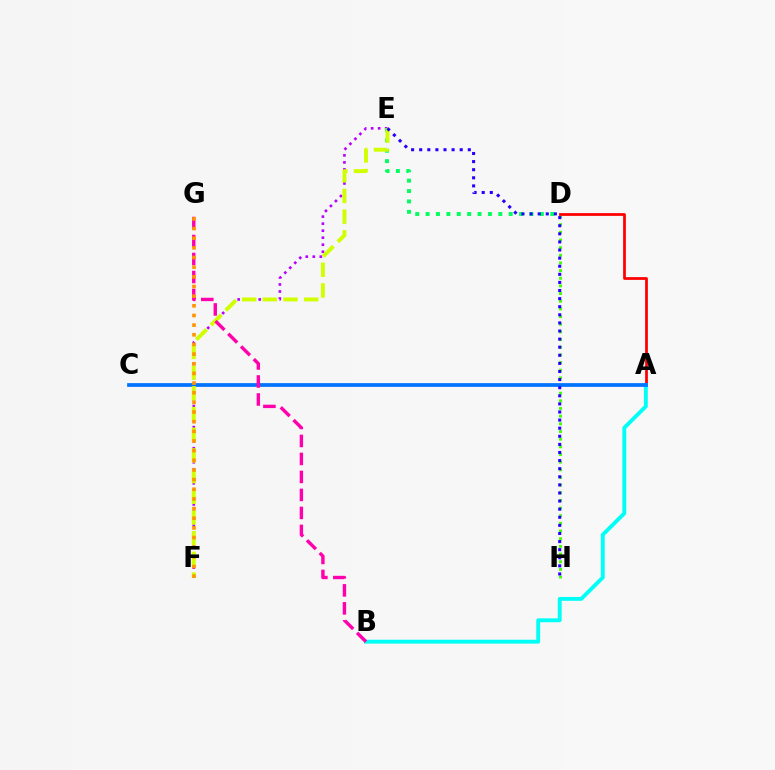{('D', 'H'): [{'color': '#3dff00', 'line_style': 'dotted', 'thickness': 2.08}], ('A', 'D'): [{'color': '#ff0000', 'line_style': 'solid', 'thickness': 1.98}], ('E', 'F'): [{'color': '#b900ff', 'line_style': 'dotted', 'thickness': 1.91}, {'color': '#d1ff00', 'line_style': 'dashed', 'thickness': 2.81}], ('A', 'B'): [{'color': '#00fff6', 'line_style': 'solid', 'thickness': 2.79}], ('D', 'E'): [{'color': '#00ff5c', 'line_style': 'dotted', 'thickness': 2.82}], ('A', 'C'): [{'color': '#0074ff', 'line_style': 'solid', 'thickness': 2.69}], ('E', 'H'): [{'color': '#2500ff', 'line_style': 'dotted', 'thickness': 2.2}], ('B', 'G'): [{'color': '#ff00ac', 'line_style': 'dashed', 'thickness': 2.44}], ('F', 'G'): [{'color': '#ff9400', 'line_style': 'dotted', 'thickness': 2.62}]}